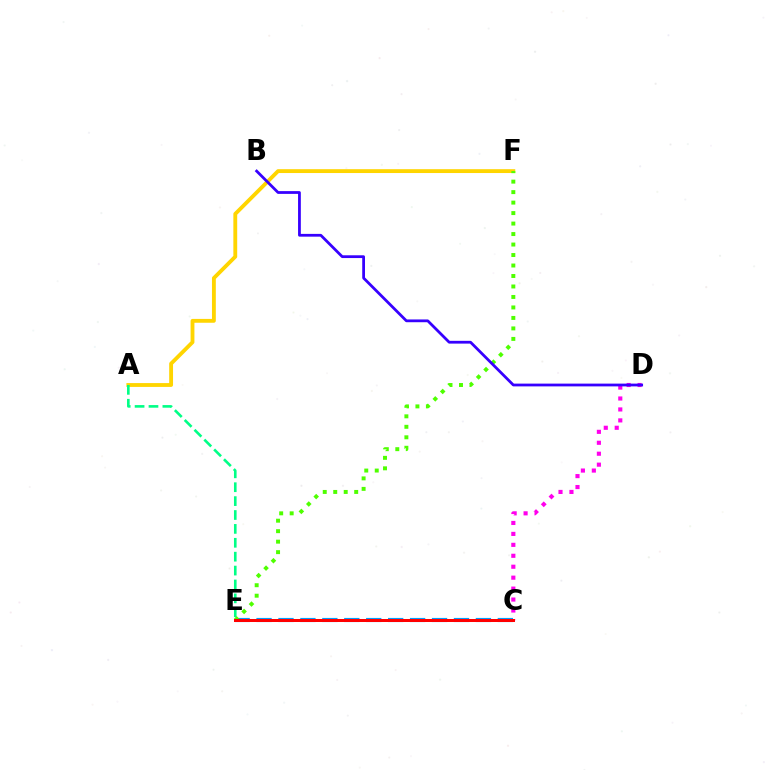{('A', 'F'): [{'color': '#ffd500', 'line_style': 'solid', 'thickness': 2.77}], ('C', 'E'): [{'color': '#009eff', 'line_style': 'dashed', 'thickness': 2.98}, {'color': '#ff0000', 'line_style': 'solid', 'thickness': 2.16}], ('A', 'E'): [{'color': '#00ff86', 'line_style': 'dashed', 'thickness': 1.89}], ('C', 'D'): [{'color': '#ff00ed', 'line_style': 'dotted', 'thickness': 2.97}], ('E', 'F'): [{'color': '#4fff00', 'line_style': 'dotted', 'thickness': 2.85}], ('B', 'D'): [{'color': '#3700ff', 'line_style': 'solid', 'thickness': 2.0}]}